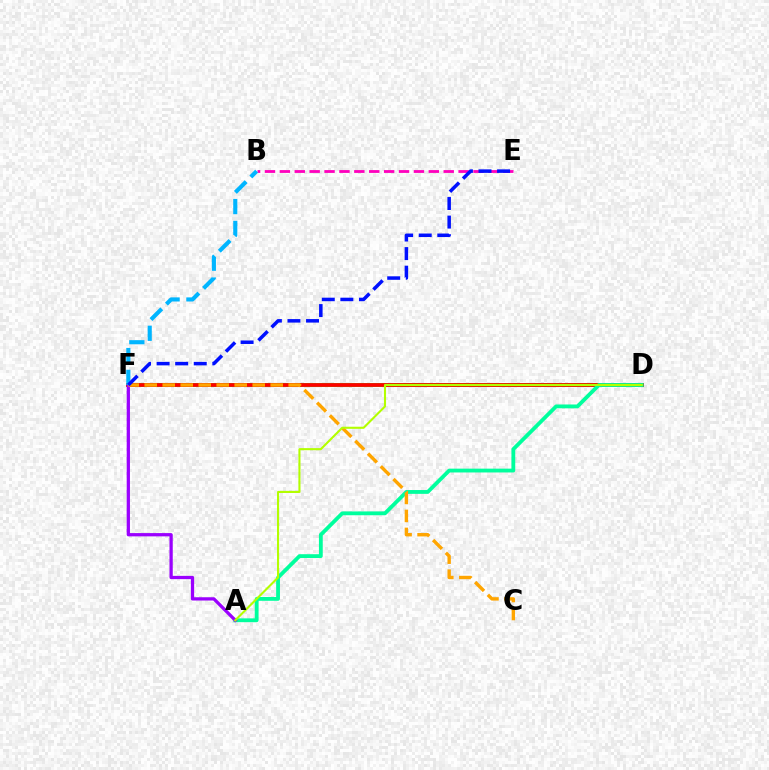{('D', 'F'): [{'color': '#08ff00', 'line_style': 'solid', 'thickness': 2.69}, {'color': '#ff0000', 'line_style': 'solid', 'thickness': 2.67}], ('A', 'D'): [{'color': '#00ff9d', 'line_style': 'solid', 'thickness': 2.75}, {'color': '#b3ff00', 'line_style': 'solid', 'thickness': 1.51}], ('B', 'E'): [{'color': '#ff00bd', 'line_style': 'dashed', 'thickness': 2.02}], ('A', 'F'): [{'color': '#9b00ff', 'line_style': 'solid', 'thickness': 2.35}], ('C', 'F'): [{'color': '#ffa500', 'line_style': 'dashed', 'thickness': 2.44}], ('B', 'F'): [{'color': '#00b5ff', 'line_style': 'dashed', 'thickness': 2.97}], ('E', 'F'): [{'color': '#0010ff', 'line_style': 'dashed', 'thickness': 2.52}]}